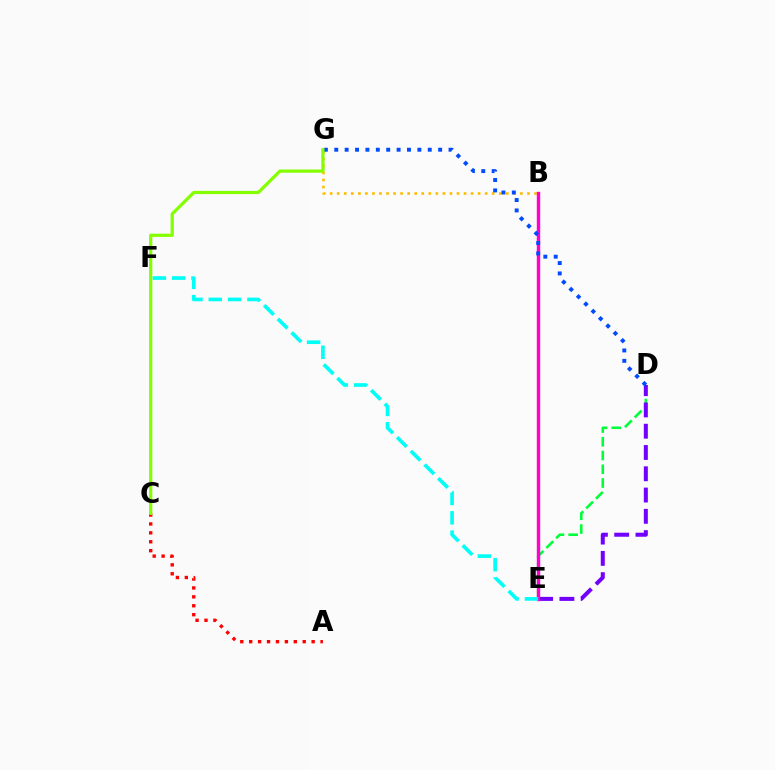{('D', 'E'): [{'color': '#00ff39', 'line_style': 'dashed', 'thickness': 1.87}, {'color': '#7200ff', 'line_style': 'dashed', 'thickness': 2.89}], ('B', 'G'): [{'color': '#ffbd00', 'line_style': 'dotted', 'thickness': 1.91}], ('A', 'C'): [{'color': '#ff0000', 'line_style': 'dotted', 'thickness': 2.42}], ('B', 'E'): [{'color': '#ff00cf', 'line_style': 'solid', 'thickness': 2.44}], ('D', 'G'): [{'color': '#004bff', 'line_style': 'dotted', 'thickness': 2.82}], ('E', 'F'): [{'color': '#00fff6', 'line_style': 'dashed', 'thickness': 2.63}], ('C', 'G'): [{'color': '#84ff00', 'line_style': 'solid', 'thickness': 2.32}]}